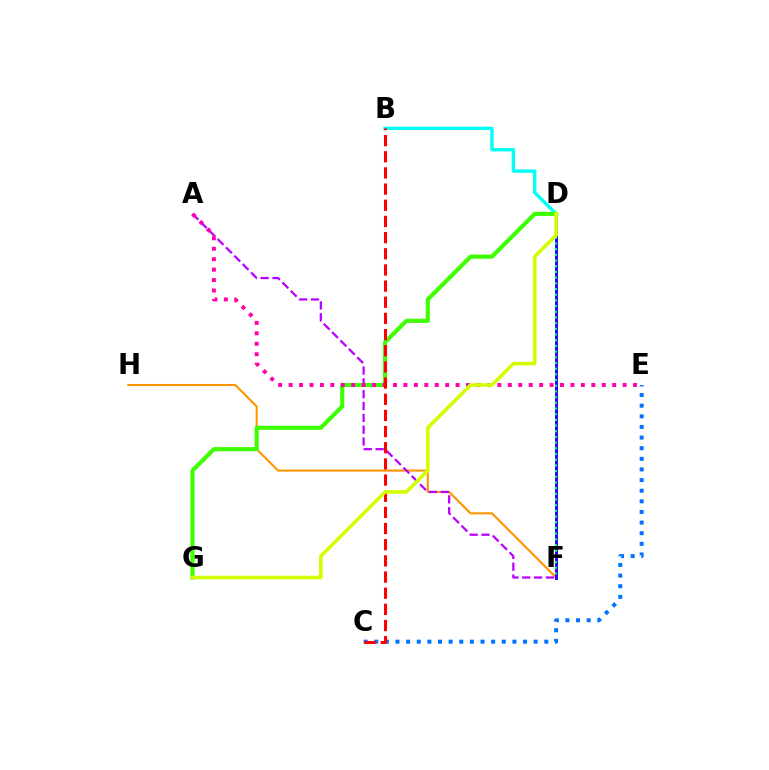{('F', 'H'): [{'color': '#ff9400', 'line_style': 'solid', 'thickness': 1.52}], ('B', 'D'): [{'color': '#00fff6', 'line_style': 'solid', 'thickness': 2.42}], ('D', 'F'): [{'color': '#2500ff', 'line_style': 'solid', 'thickness': 2.12}, {'color': '#00ff5c', 'line_style': 'dotted', 'thickness': 1.55}], ('A', 'F'): [{'color': '#b900ff', 'line_style': 'dashed', 'thickness': 1.61}], ('C', 'E'): [{'color': '#0074ff', 'line_style': 'dotted', 'thickness': 2.89}], ('D', 'G'): [{'color': '#3dff00', 'line_style': 'solid', 'thickness': 2.98}, {'color': '#d1ff00', 'line_style': 'solid', 'thickness': 2.57}], ('A', 'E'): [{'color': '#ff00ac', 'line_style': 'dotted', 'thickness': 2.84}], ('B', 'C'): [{'color': '#ff0000', 'line_style': 'dashed', 'thickness': 2.2}]}